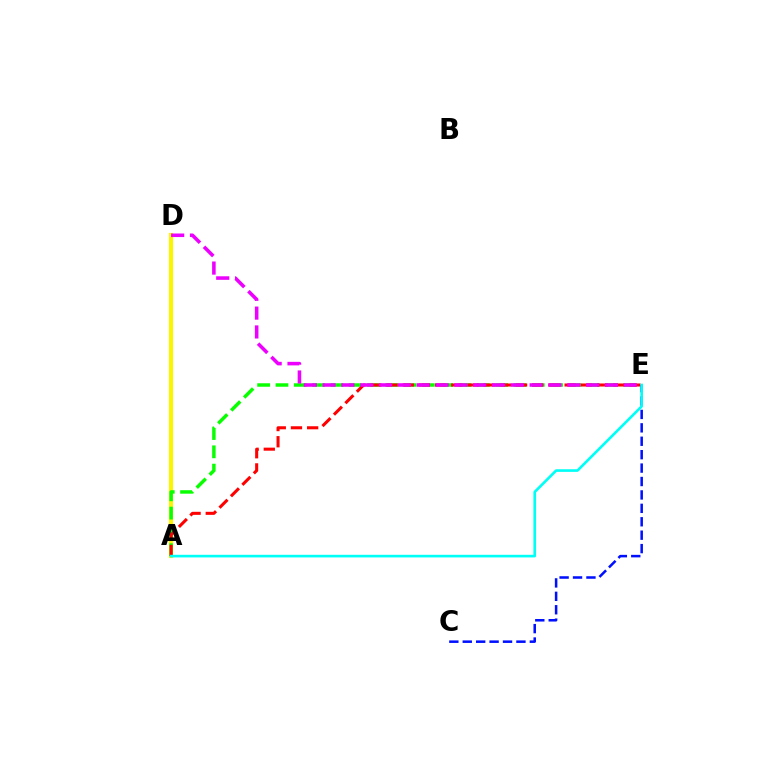{('A', 'D'): [{'color': '#fcf500', 'line_style': 'solid', 'thickness': 2.99}], ('A', 'E'): [{'color': '#08ff00', 'line_style': 'dashed', 'thickness': 2.49}, {'color': '#ff0000', 'line_style': 'dashed', 'thickness': 2.2}, {'color': '#00fff6', 'line_style': 'solid', 'thickness': 1.9}], ('D', 'E'): [{'color': '#ee00ff', 'line_style': 'dashed', 'thickness': 2.56}], ('C', 'E'): [{'color': '#0010ff', 'line_style': 'dashed', 'thickness': 1.82}]}